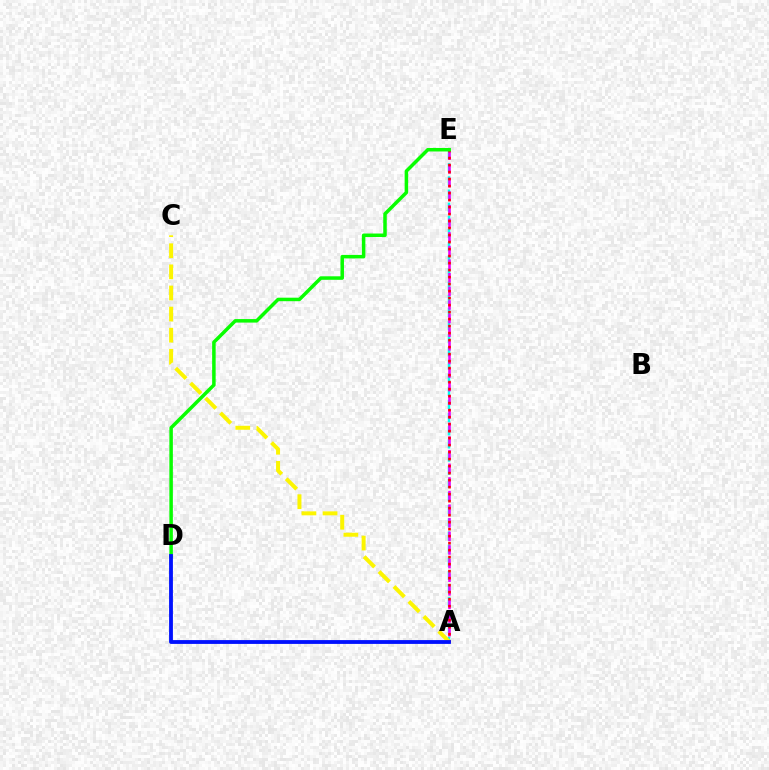{('A', 'E'): [{'color': '#00fff6', 'line_style': 'dashed', 'thickness': 1.79}, {'color': '#ee00ff', 'line_style': 'dashed', 'thickness': 1.85}, {'color': '#ff0000', 'line_style': 'dotted', 'thickness': 1.9}], ('D', 'E'): [{'color': '#08ff00', 'line_style': 'solid', 'thickness': 2.53}], ('A', 'C'): [{'color': '#fcf500', 'line_style': 'dashed', 'thickness': 2.87}], ('A', 'D'): [{'color': '#0010ff', 'line_style': 'solid', 'thickness': 2.75}]}